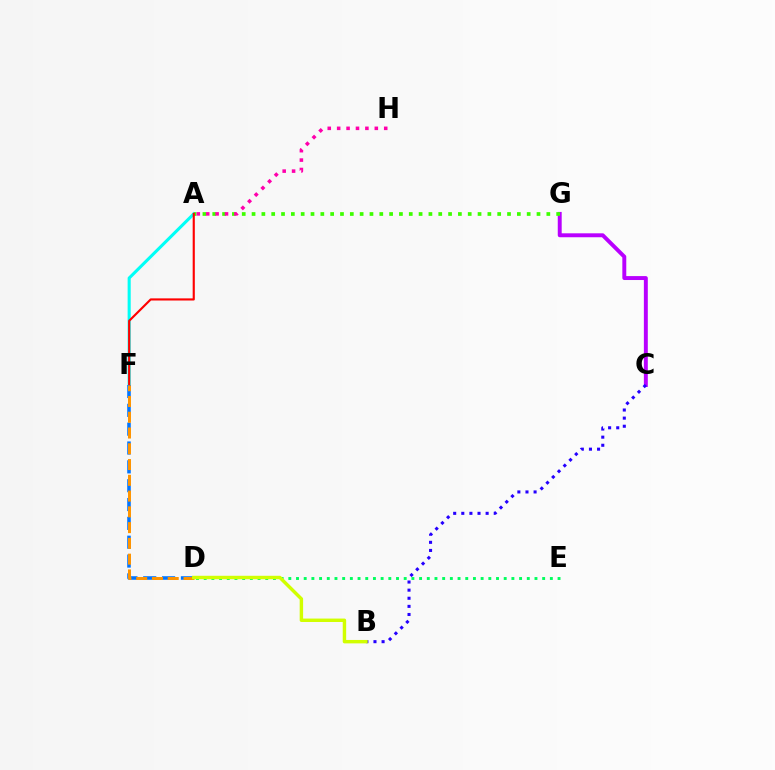{('A', 'F'): [{'color': '#00fff6', 'line_style': 'solid', 'thickness': 2.22}, {'color': '#ff0000', 'line_style': 'solid', 'thickness': 1.54}], ('C', 'G'): [{'color': '#b900ff', 'line_style': 'solid', 'thickness': 2.83}], ('A', 'G'): [{'color': '#3dff00', 'line_style': 'dotted', 'thickness': 2.67}], ('B', 'C'): [{'color': '#2500ff', 'line_style': 'dotted', 'thickness': 2.2}], ('D', 'F'): [{'color': '#0074ff', 'line_style': 'dashed', 'thickness': 2.56}, {'color': '#ff9400', 'line_style': 'dashed', 'thickness': 2.14}], ('D', 'E'): [{'color': '#00ff5c', 'line_style': 'dotted', 'thickness': 2.09}], ('A', 'H'): [{'color': '#ff00ac', 'line_style': 'dotted', 'thickness': 2.56}], ('B', 'D'): [{'color': '#d1ff00', 'line_style': 'solid', 'thickness': 2.47}]}